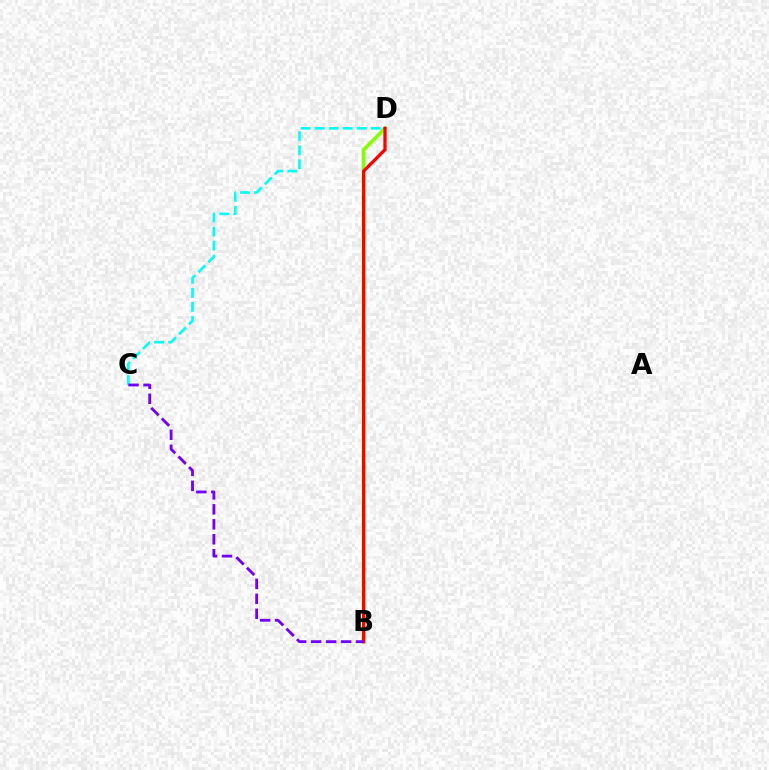{('B', 'D'): [{'color': '#84ff00', 'line_style': 'solid', 'thickness': 2.57}, {'color': '#ff0000', 'line_style': 'solid', 'thickness': 2.36}], ('C', 'D'): [{'color': '#00fff6', 'line_style': 'dashed', 'thickness': 1.91}], ('B', 'C'): [{'color': '#7200ff', 'line_style': 'dashed', 'thickness': 2.03}]}